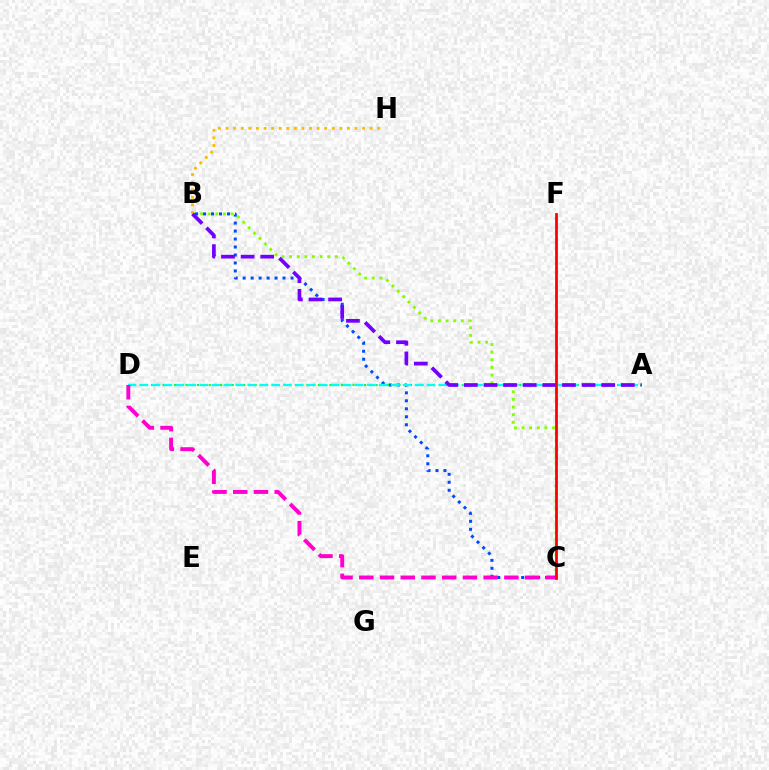{('B', 'C'): [{'color': '#84ff00', 'line_style': 'dotted', 'thickness': 2.07}, {'color': '#004bff', 'line_style': 'dotted', 'thickness': 2.17}], ('A', 'D'): [{'color': '#00ff39', 'line_style': 'dotted', 'thickness': 1.56}, {'color': '#00fff6', 'line_style': 'dashed', 'thickness': 1.62}], ('C', 'D'): [{'color': '#ff00cf', 'line_style': 'dashed', 'thickness': 2.82}], ('B', 'H'): [{'color': '#ffbd00', 'line_style': 'dotted', 'thickness': 2.06}], ('A', 'B'): [{'color': '#7200ff', 'line_style': 'dashed', 'thickness': 2.67}], ('C', 'F'): [{'color': '#ff0000', 'line_style': 'solid', 'thickness': 1.99}]}